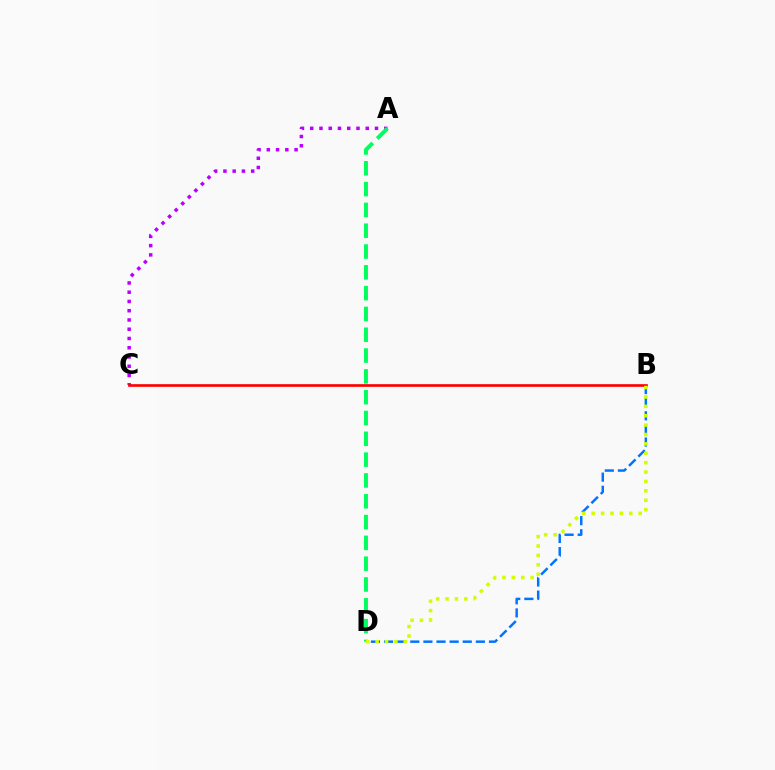{('A', 'C'): [{'color': '#b900ff', 'line_style': 'dotted', 'thickness': 2.51}], ('A', 'D'): [{'color': '#00ff5c', 'line_style': 'dashed', 'thickness': 2.83}], ('B', 'D'): [{'color': '#0074ff', 'line_style': 'dashed', 'thickness': 1.78}, {'color': '#d1ff00', 'line_style': 'dotted', 'thickness': 2.55}], ('B', 'C'): [{'color': '#ff0000', 'line_style': 'solid', 'thickness': 1.92}]}